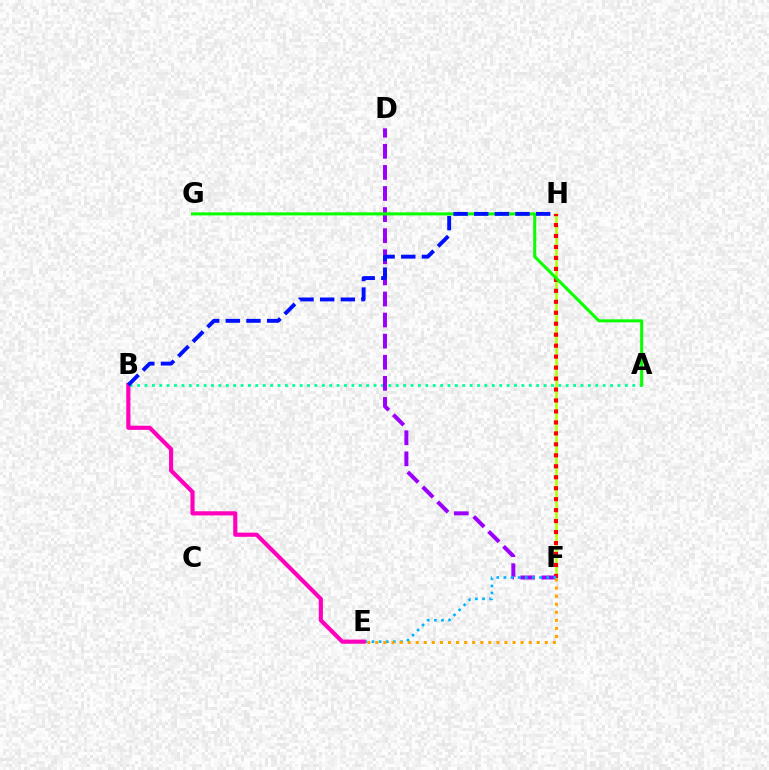{('F', 'H'): [{'color': '#b3ff00', 'line_style': 'solid', 'thickness': 1.88}, {'color': '#ff0000', 'line_style': 'dotted', 'thickness': 2.98}], ('A', 'B'): [{'color': '#00ff9d', 'line_style': 'dotted', 'thickness': 2.01}], ('D', 'F'): [{'color': '#9b00ff', 'line_style': 'dashed', 'thickness': 2.87}], ('E', 'F'): [{'color': '#00b5ff', 'line_style': 'dotted', 'thickness': 1.94}, {'color': '#ffa500', 'line_style': 'dotted', 'thickness': 2.19}], ('B', 'E'): [{'color': '#ff00bd', 'line_style': 'solid', 'thickness': 2.98}], ('A', 'G'): [{'color': '#08ff00', 'line_style': 'solid', 'thickness': 2.18}], ('B', 'H'): [{'color': '#0010ff', 'line_style': 'dashed', 'thickness': 2.8}]}